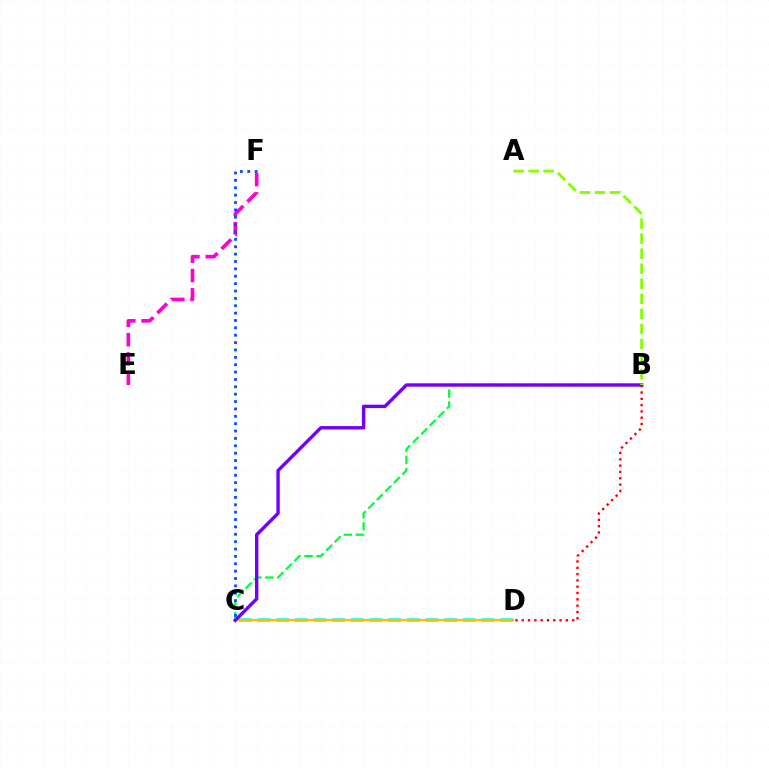{('B', 'D'): [{'color': '#ff0000', 'line_style': 'dotted', 'thickness': 1.71}], ('C', 'D'): [{'color': '#00fff6', 'line_style': 'dashed', 'thickness': 2.53}, {'color': '#ffbd00', 'line_style': 'solid', 'thickness': 1.56}], ('B', 'C'): [{'color': '#00ff39', 'line_style': 'dashed', 'thickness': 1.63}, {'color': '#7200ff', 'line_style': 'solid', 'thickness': 2.44}], ('E', 'F'): [{'color': '#ff00cf', 'line_style': 'dashed', 'thickness': 2.62}], ('C', 'F'): [{'color': '#004bff', 'line_style': 'dotted', 'thickness': 2.0}], ('A', 'B'): [{'color': '#84ff00', 'line_style': 'dashed', 'thickness': 2.04}]}